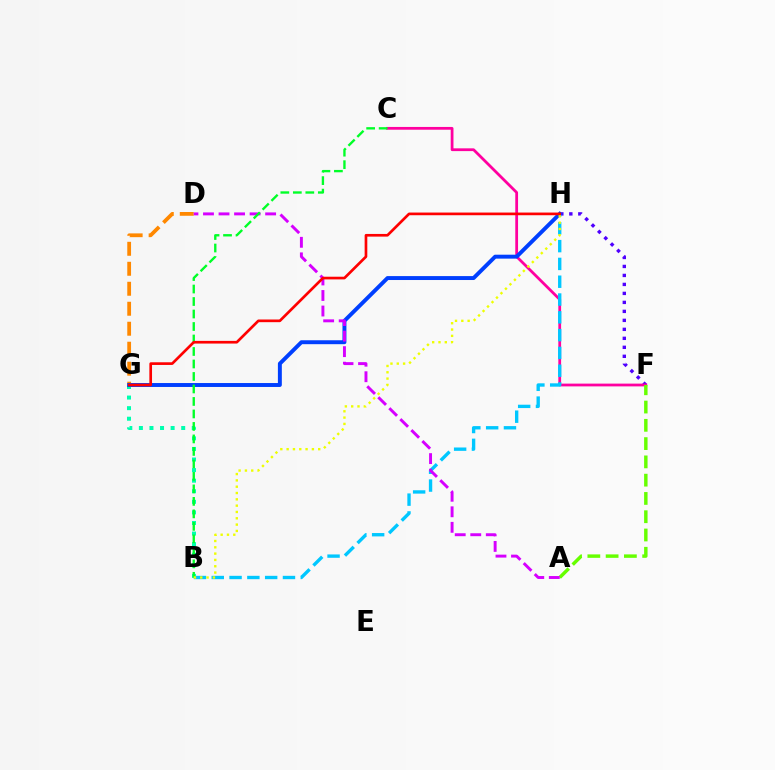{('B', 'G'): [{'color': '#00ffaf', 'line_style': 'dotted', 'thickness': 2.87}], ('D', 'G'): [{'color': '#ff8800', 'line_style': 'dashed', 'thickness': 2.71}], ('F', 'H'): [{'color': '#4f00ff', 'line_style': 'dotted', 'thickness': 2.44}], ('C', 'F'): [{'color': '#ff00a0', 'line_style': 'solid', 'thickness': 1.99}], ('B', 'H'): [{'color': '#00c7ff', 'line_style': 'dashed', 'thickness': 2.42}, {'color': '#eeff00', 'line_style': 'dotted', 'thickness': 1.72}], ('A', 'F'): [{'color': '#66ff00', 'line_style': 'dashed', 'thickness': 2.48}], ('G', 'H'): [{'color': '#003fff', 'line_style': 'solid', 'thickness': 2.83}, {'color': '#ff0000', 'line_style': 'solid', 'thickness': 1.93}], ('A', 'D'): [{'color': '#d600ff', 'line_style': 'dashed', 'thickness': 2.11}], ('B', 'C'): [{'color': '#00ff27', 'line_style': 'dashed', 'thickness': 1.7}]}